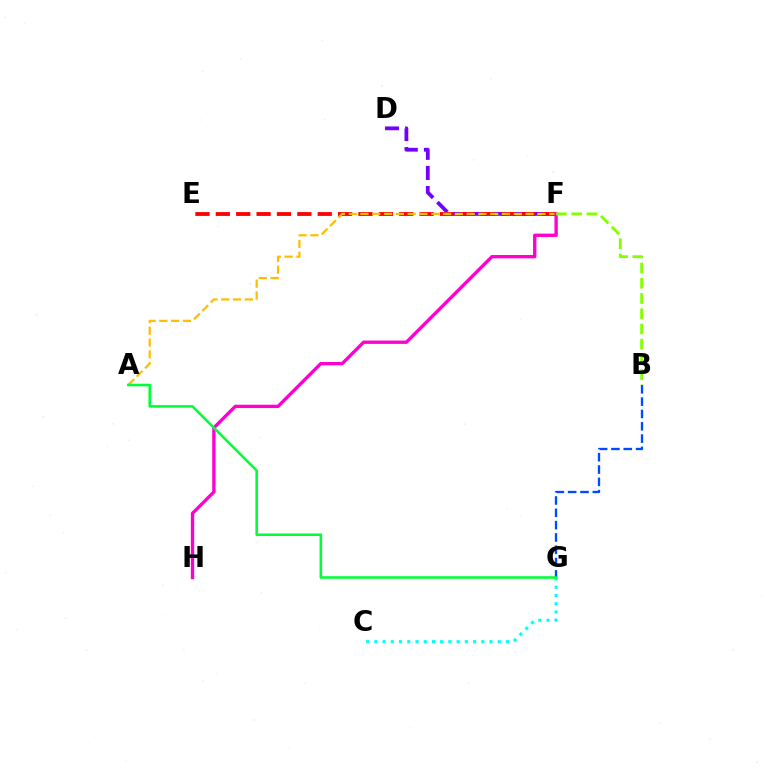{('D', 'F'): [{'color': '#7200ff', 'line_style': 'dashed', 'thickness': 2.73}], ('E', 'F'): [{'color': '#ff0000', 'line_style': 'dashed', 'thickness': 2.77}], ('B', 'G'): [{'color': '#004bff', 'line_style': 'dashed', 'thickness': 1.67}], ('A', 'F'): [{'color': '#ffbd00', 'line_style': 'dashed', 'thickness': 1.6}], ('F', 'H'): [{'color': '#ff00cf', 'line_style': 'solid', 'thickness': 2.42}], ('C', 'G'): [{'color': '#00fff6', 'line_style': 'dotted', 'thickness': 2.24}], ('B', 'F'): [{'color': '#84ff00', 'line_style': 'dashed', 'thickness': 2.07}], ('A', 'G'): [{'color': '#00ff39', 'line_style': 'solid', 'thickness': 1.85}]}